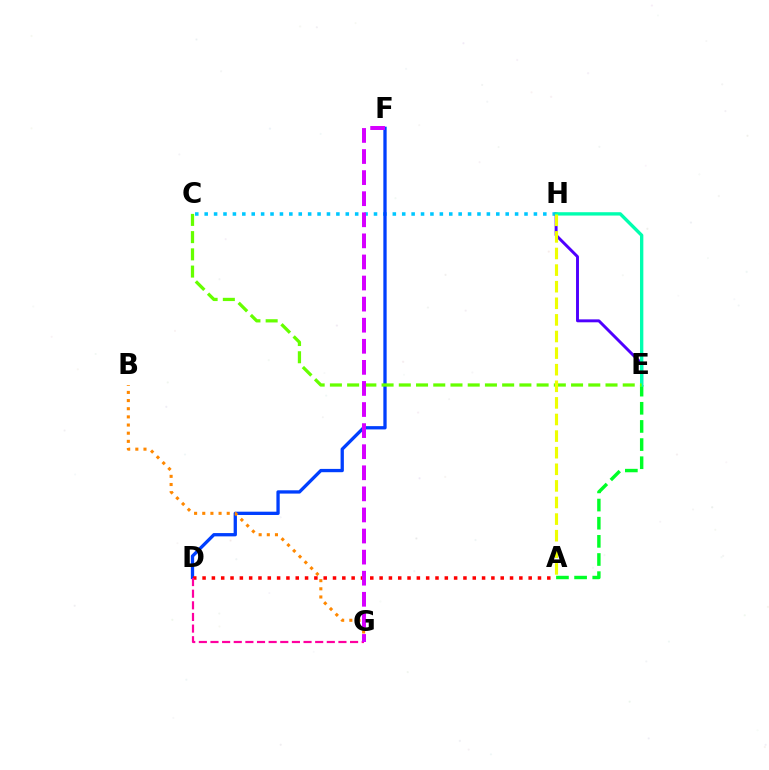{('C', 'H'): [{'color': '#00c7ff', 'line_style': 'dotted', 'thickness': 2.56}], ('D', 'F'): [{'color': '#003fff', 'line_style': 'solid', 'thickness': 2.38}], ('E', 'H'): [{'color': '#4f00ff', 'line_style': 'solid', 'thickness': 2.11}, {'color': '#00ffaf', 'line_style': 'solid', 'thickness': 2.41}], ('B', 'G'): [{'color': '#ff8800', 'line_style': 'dotted', 'thickness': 2.22}], ('A', 'E'): [{'color': '#00ff27', 'line_style': 'dashed', 'thickness': 2.47}], ('A', 'D'): [{'color': '#ff0000', 'line_style': 'dotted', 'thickness': 2.53}], ('C', 'E'): [{'color': '#66ff00', 'line_style': 'dashed', 'thickness': 2.34}], ('A', 'H'): [{'color': '#eeff00', 'line_style': 'dashed', 'thickness': 2.26}], ('D', 'G'): [{'color': '#ff00a0', 'line_style': 'dashed', 'thickness': 1.58}], ('F', 'G'): [{'color': '#d600ff', 'line_style': 'dashed', 'thickness': 2.86}]}